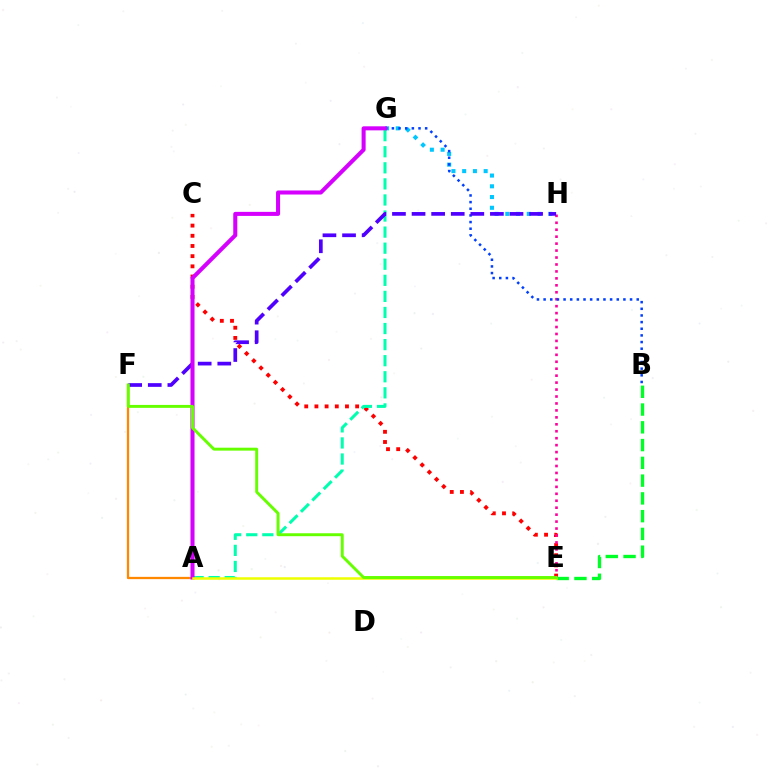{('C', 'E'): [{'color': '#ff0000', 'line_style': 'dotted', 'thickness': 2.77}], ('G', 'H'): [{'color': '#00c7ff', 'line_style': 'dotted', 'thickness': 2.92}], ('A', 'G'): [{'color': '#00ffaf', 'line_style': 'dashed', 'thickness': 2.18}, {'color': '#d600ff', 'line_style': 'solid', 'thickness': 2.91}], ('A', 'F'): [{'color': '#ff8800', 'line_style': 'solid', 'thickness': 1.64}], ('B', 'E'): [{'color': '#00ff27', 'line_style': 'dashed', 'thickness': 2.41}], ('E', 'H'): [{'color': '#ff00a0', 'line_style': 'dotted', 'thickness': 1.89}], ('B', 'G'): [{'color': '#003fff', 'line_style': 'dotted', 'thickness': 1.81}], ('F', 'H'): [{'color': '#4f00ff', 'line_style': 'dashed', 'thickness': 2.66}], ('A', 'E'): [{'color': '#eeff00', 'line_style': 'solid', 'thickness': 1.81}], ('E', 'F'): [{'color': '#66ff00', 'line_style': 'solid', 'thickness': 2.11}]}